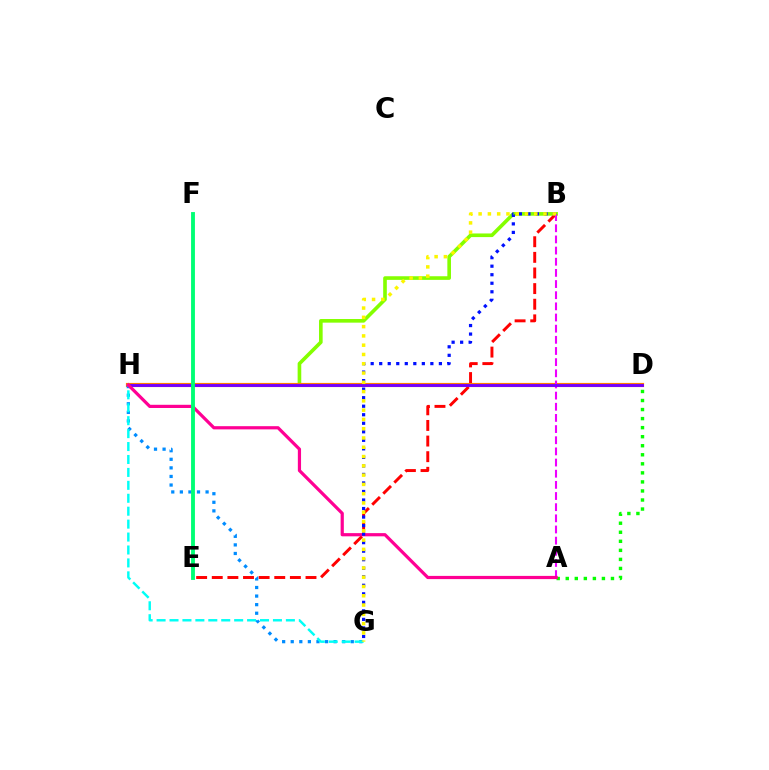{('B', 'H'): [{'color': '#84ff00', 'line_style': 'solid', 'thickness': 2.62}], ('D', 'H'): [{'color': '#ff7c00', 'line_style': 'solid', 'thickness': 2.99}, {'color': '#7200ff', 'line_style': 'solid', 'thickness': 2.09}], ('B', 'E'): [{'color': '#ff0000', 'line_style': 'dashed', 'thickness': 2.12}], ('G', 'H'): [{'color': '#008cff', 'line_style': 'dotted', 'thickness': 2.33}, {'color': '#00fff6', 'line_style': 'dashed', 'thickness': 1.76}], ('A', 'B'): [{'color': '#ee00ff', 'line_style': 'dashed', 'thickness': 1.52}], ('A', 'D'): [{'color': '#08ff00', 'line_style': 'dotted', 'thickness': 2.46}], ('A', 'H'): [{'color': '#ff0094', 'line_style': 'solid', 'thickness': 2.31}], ('B', 'G'): [{'color': '#0010ff', 'line_style': 'dotted', 'thickness': 2.32}, {'color': '#fcf500', 'line_style': 'dotted', 'thickness': 2.52}], ('E', 'F'): [{'color': '#00ff74', 'line_style': 'solid', 'thickness': 2.78}]}